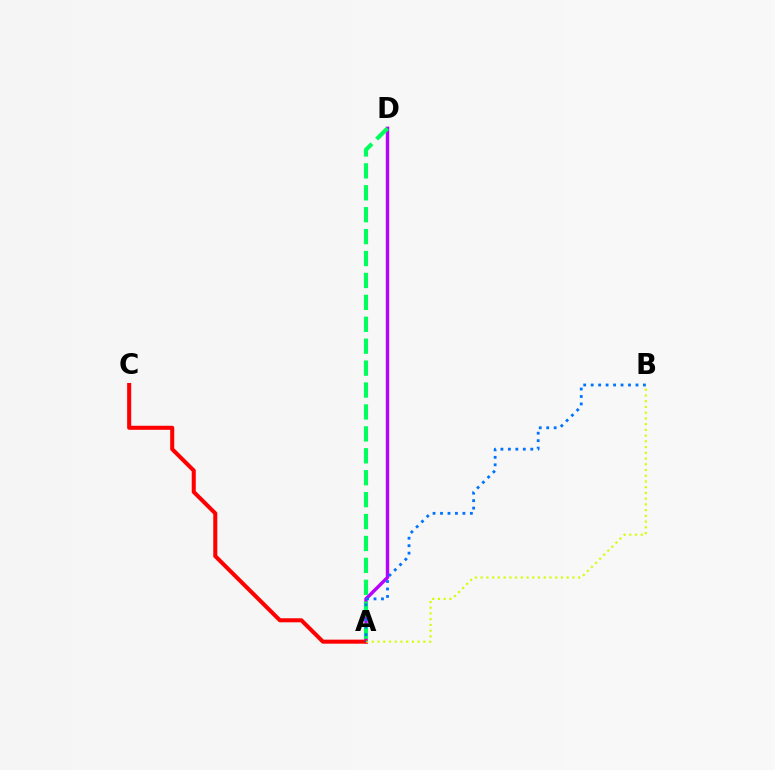{('A', 'D'): [{'color': '#b900ff', 'line_style': 'solid', 'thickness': 2.45}, {'color': '#00ff5c', 'line_style': 'dashed', 'thickness': 2.98}], ('A', 'C'): [{'color': '#ff0000', 'line_style': 'solid', 'thickness': 2.91}], ('A', 'B'): [{'color': '#d1ff00', 'line_style': 'dotted', 'thickness': 1.56}, {'color': '#0074ff', 'line_style': 'dotted', 'thickness': 2.03}]}